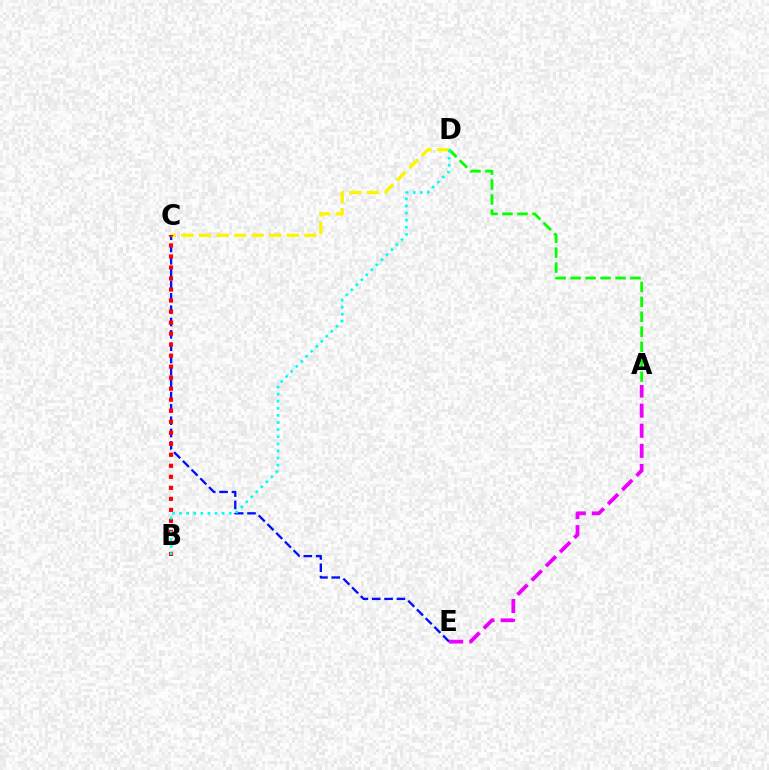{('C', 'E'): [{'color': '#0010ff', 'line_style': 'dashed', 'thickness': 1.68}], ('C', 'D'): [{'color': '#fcf500', 'line_style': 'dashed', 'thickness': 2.39}], ('A', 'D'): [{'color': '#08ff00', 'line_style': 'dashed', 'thickness': 2.03}], ('B', 'C'): [{'color': '#ff0000', 'line_style': 'dotted', 'thickness': 2.99}], ('B', 'D'): [{'color': '#00fff6', 'line_style': 'dotted', 'thickness': 1.93}], ('A', 'E'): [{'color': '#ee00ff', 'line_style': 'dashed', 'thickness': 2.73}]}